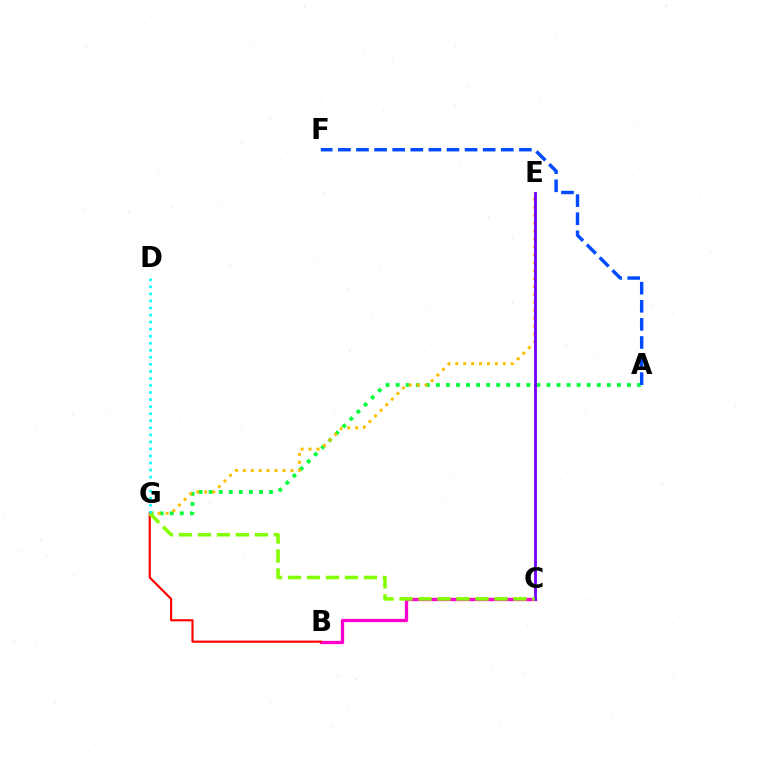{('A', 'G'): [{'color': '#00ff39', 'line_style': 'dotted', 'thickness': 2.73}], ('B', 'C'): [{'color': '#ff00cf', 'line_style': 'solid', 'thickness': 2.36}], ('B', 'G'): [{'color': '#ff0000', 'line_style': 'solid', 'thickness': 1.55}], ('E', 'G'): [{'color': '#ffbd00', 'line_style': 'dotted', 'thickness': 2.15}], ('A', 'F'): [{'color': '#004bff', 'line_style': 'dashed', 'thickness': 2.46}], ('C', 'E'): [{'color': '#7200ff', 'line_style': 'solid', 'thickness': 2.04}], ('C', 'G'): [{'color': '#84ff00', 'line_style': 'dashed', 'thickness': 2.58}], ('D', 'G'): [{'color': '#00fff6', 'line_style': 'dotted', 'thickness': 1.91}]}